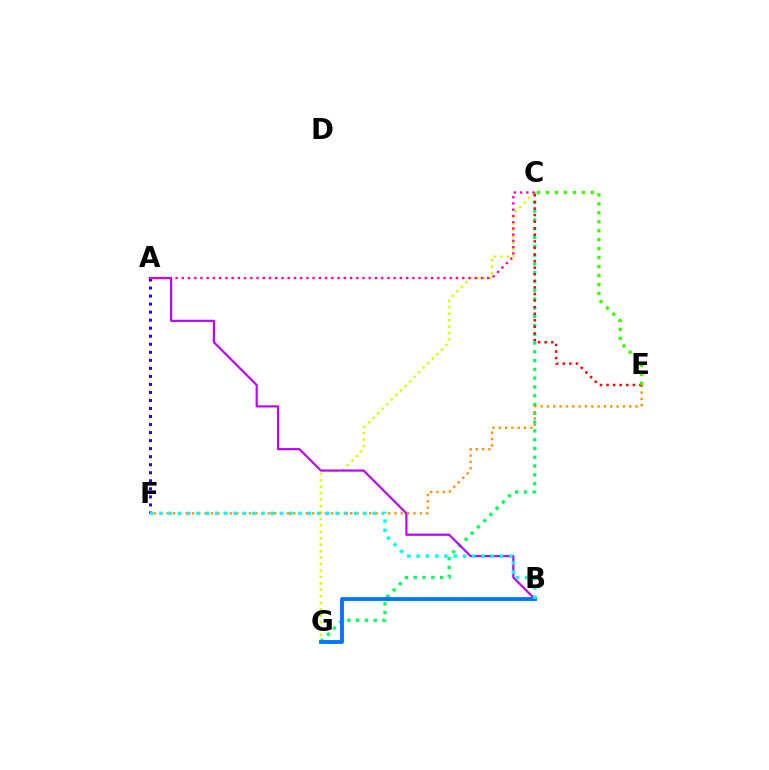{('C', 'G'): [{'color': '#00ff5c', 'line_style': 'dotted', 'thickness': 2.39}, {'color': '#d1ff00', 'line_style': 'dotted', 'thickness': 1.75}], ('A', 'F'): [{'color': '#2500ff', 'line_style': 'dotted', 'thickness': 2.18}], ('A', 'B'): [{'color': '#b900ff', 'line_style': 'solid', 'thickness': 1.55}], ('A', 'C'): [{'color': '#ff00ac', 'line_style': 'dotted', 'thickness': 1.69}], ('E', 'F'): [{'color': '#ff9400', 'line_style': 'dotted', 'thickness': 1.72}], ('B', 'G'): [{'color': '#0074ff', 'line_style': 'solid', 'thickness': 2.78}], ('C', 'E'): [{'color': '#ff0000', 'line_style': 'dotted', 'thickness': 1.79}, {'color': '#3dff00', 'line_style': 'dotted', 'thickness': 2.44}], ('B', 'F'): [{'color': '#00fff6', 'line_style': 'dotted', 'thickness': 2.52}]}